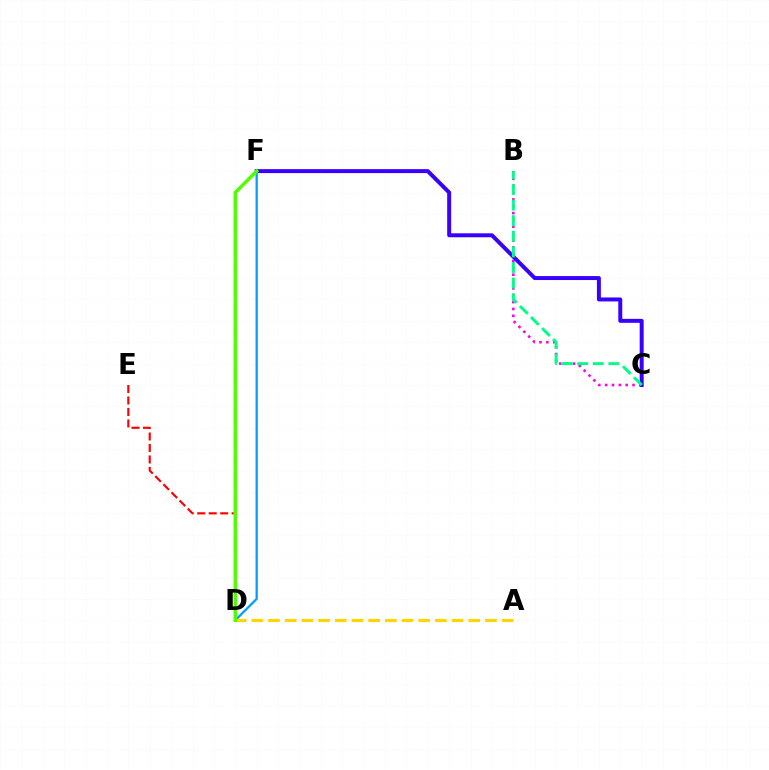{('B', 'C'): [{'color': '#ff00ed', 'line_style': 'dotted', 'thickness': 1.86}, {'color': '#00ff86', 'line_style': 'dashed', 'thickness': 2.12}], ('C', 'F'): [{'color': '#3700ff', 'line_style': 'solid', 'thickness': 2.86}], ('D', 'F'): [{'color': '#009eff', 'line_style': 'solid', 'thickness': 1.63}, {'color': '#4fff00', 'line_style': 'solid', 'thickness': 2.51}], ('D', 'E'): [{'color': '#ff0000', 'line_style': 'dashed', 'thickness': 1.56}], ('A', 'D'): [{'color': '#ffd500', 'line_style': 'dashed', 'thickness': 2.27}]}